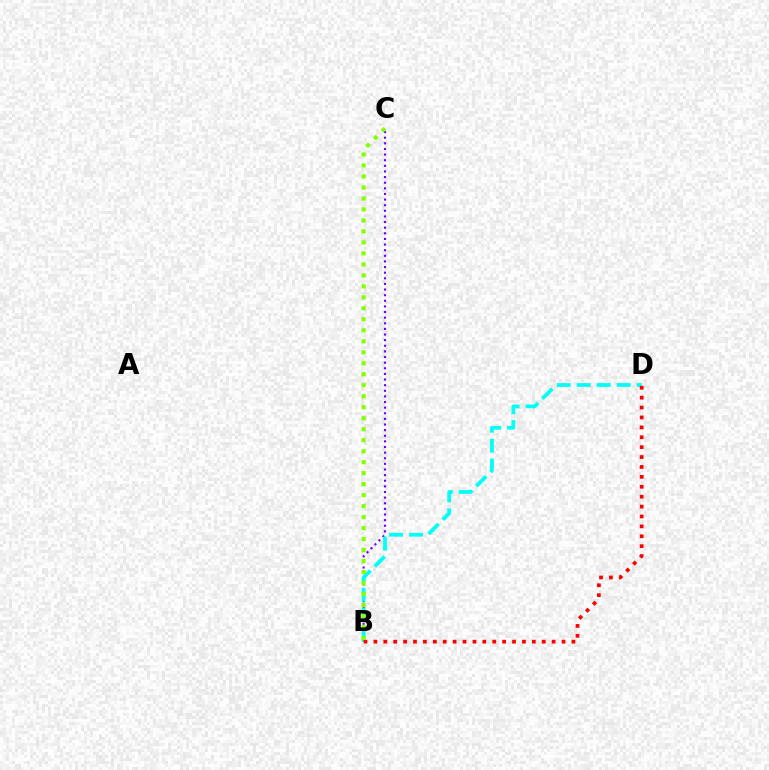{('B', 'C'): [{'color': '#7200ff', 'line_style': 'dotted', 'thickness': 1.53}, {'color': '#84ff00', 'line_style': 'dotted', 'thickness': 2.99}], ('B', 'D'): [{'color': '#00fff6', 'line_style': 'dashed', 'thickness': 2.71}, {'color': '#ff0000', 'line_style': 'dotted', 'thickness': 2.69}]}